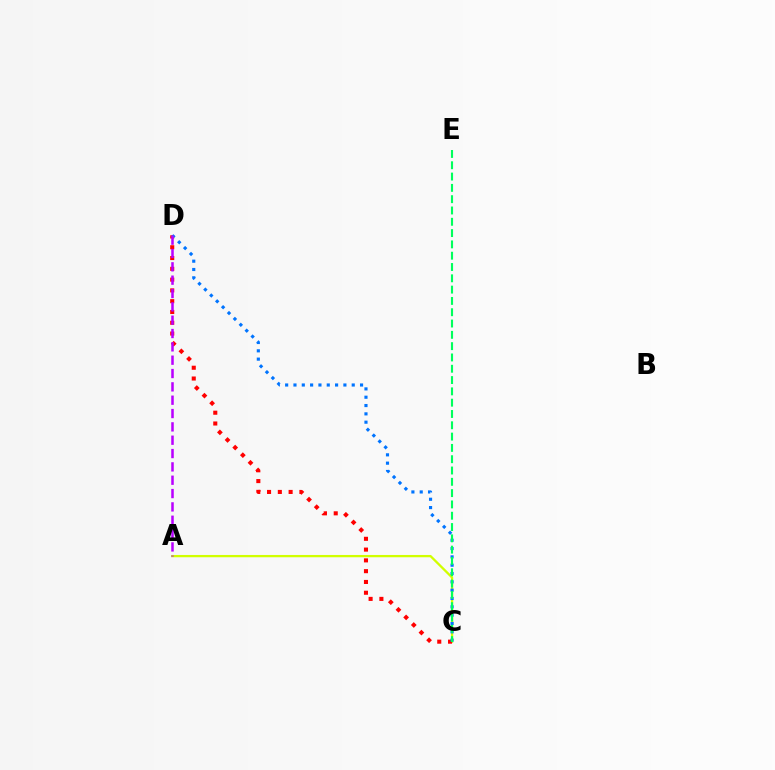{('A', 'C'): [{'color': '#d1ff00', 'line_style': 'solid', 'thickness': 1.65}], ('C', 'D'): [{'color': '#ff0000', 'line_style': 'dotted', 'thickness': 2.93}, {'color': '#0074ff', 'line_style': 'dotted', 'thickness': 2.26}], ('C', 'E'): [{'color': '#00ff5c', 'line_style': 'dashed', 'thickness': 1.54}], ('A', 'D'): [{'color': '#b900ff', 'line_style': 'dashed', 'thickness': 1.81}]}